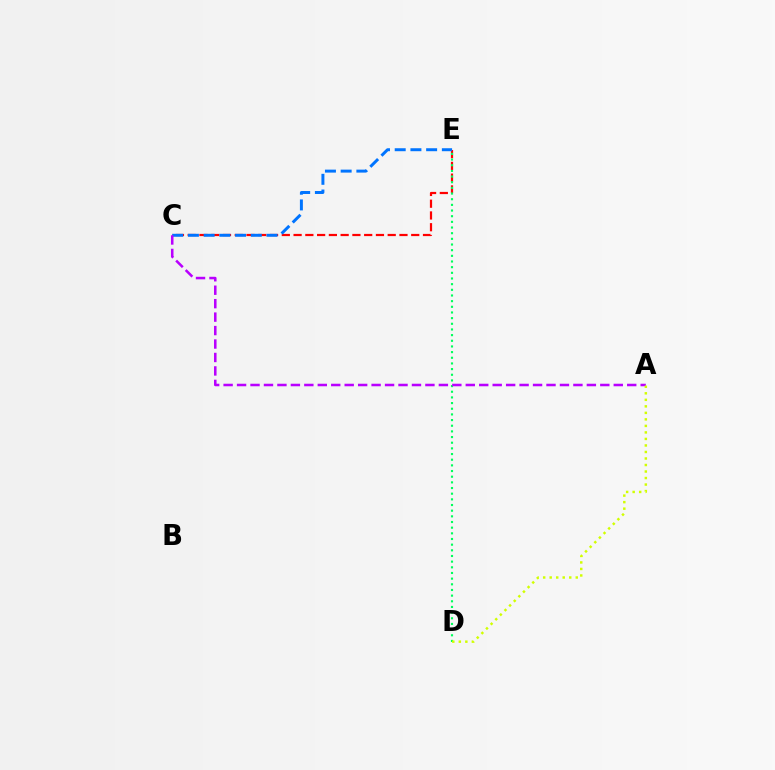{('C', 'E'): [{'color': '#ff0000', 'line_style': 'dashed', 'thickness': 1.6}, {'color': '#0074ff', 'line_style': 'dashed', 'thickness': 2.14}], ('D', 'E'): [{'color': '#00ff5c', 'line_style': 'dotted', 'thickness': 1.54}], ('A', 'C'): [{'color': '#b900ff', 'line_style': 'dashed', 'thickness': 1.83}], ('A', 'D'): [{'color': '#d1ff00', 'line_style': 'dotted', 'thickness': 1.77}]}